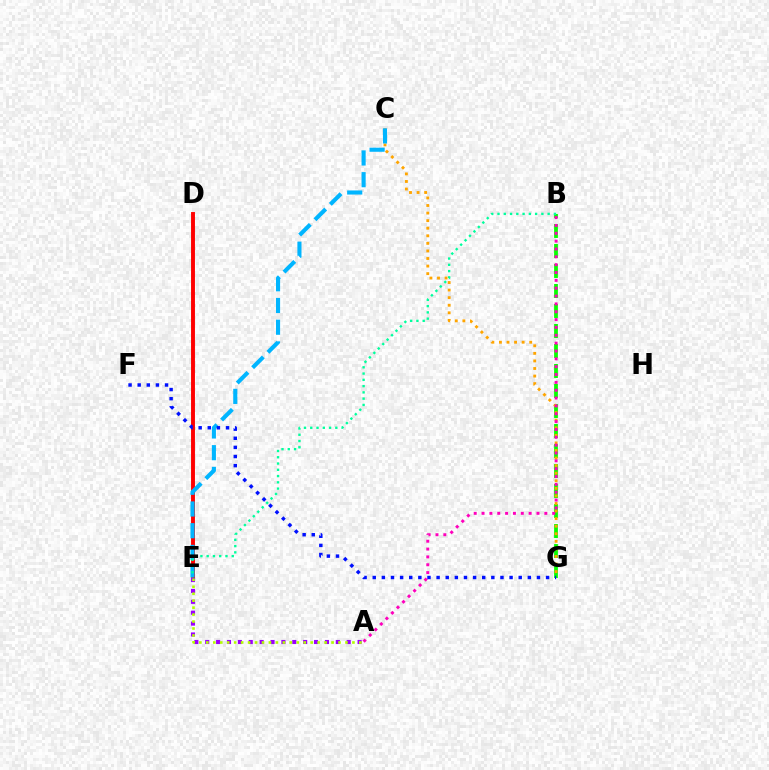{('B', 'G'): [{'color': '#08ff00', 'line_style': 'dashed', 'thickness': 2.72}], ('D', 'E'): [{'color': '#ff0000', 'line_style': 'solid', 'thickness': 2.81}], ('C', 'G'): [{'color': '#ffa500', 'line_style': 'dotted', 'thickness': 2.06}], ('A', 'E'): [{'color': '#9b00ff', 'line_style': 'dotted', 'thickness': 2.96}, {'color': '#b3ff00', 'line_style': 'dotted', 'thickness': 1.89}], ('C', 'E'): [{'color': '#00b5ff', 'line_style': 'dashed', 'thickness': 2.95}], ('B', 'E'): [{'color': '#00ff9d', 'line_style': 'dotted', 'thickness': 1.7}], ('A', 'B'): [{'color': '#ff00bd', 'line_style': 'dotted', 'thickness': 2.13}], ('F', 'G'): [{'color': '#0010ff', 'line_style': 'dotted', 'thickness': 2.48}]}